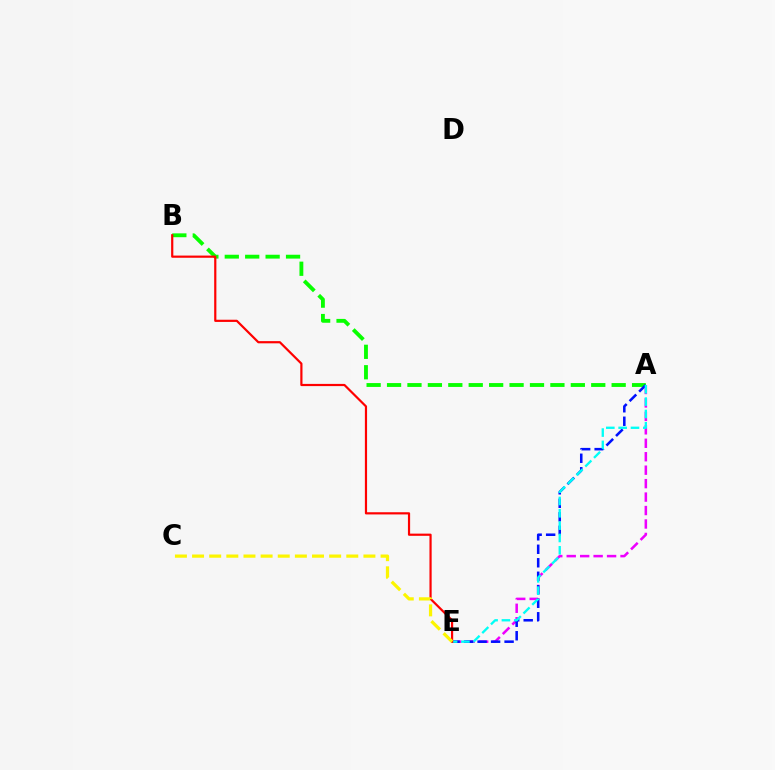{('A', 'B'): [{'color': '#08ff00', 'line_style': 'dashed', 'thickness': 2.77}], ('A', 'E'): [{'color': '#ee00ff', 'line_style': 'dashed', 'thickness': 1.83}, {'color': '#0010ff', 'line_style': 'dashed', 'thickness': 1.83}, {'color': '#00fff6', 'line_style': 'dashed', 'thickness': 1.68}], ('B', 'E'): [{'color': '#ff0000', 'line_style': 'solid', 'thickness': 1.58}], ('C', 'E'): [{'color': '#fcf500', 'line_style': 'dashed', 'thickness': 2.33}]}